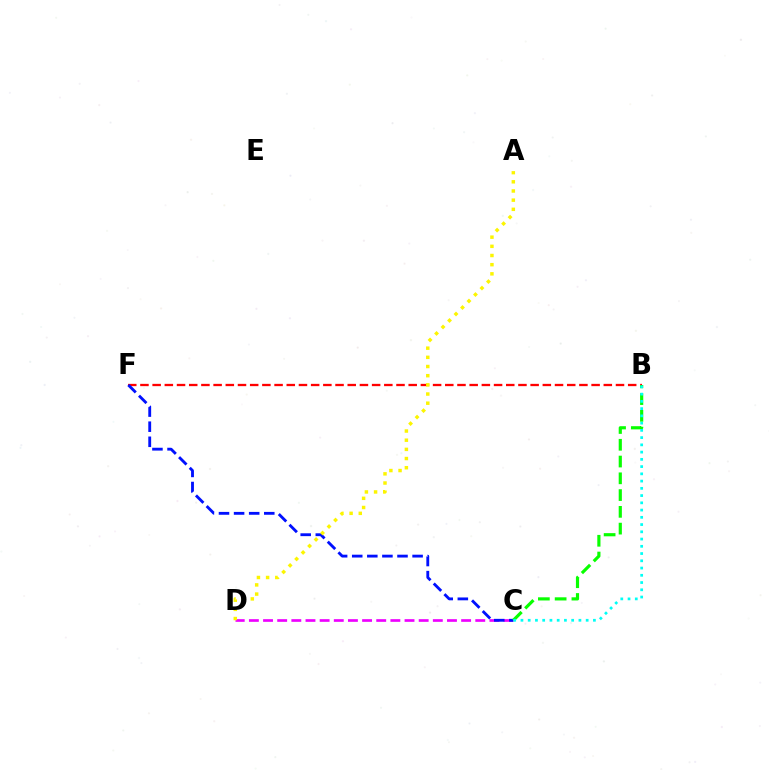{('C', 'D'): [{'color': '#ee00ff', 'line_style': 'dashed', 'thickness': 1.92}], ('B', 'F'): [{'color': '#ff0000', 'line_style': 'dashed', 'thickness': 1.66}], ('C', 'F'): [{'color': '#0010ff', 'line_style': 'dashed', 'thickness': 2.05}], ('B', 'C'): [{'color': '#08ff00', 'line_style': 'dashed', 'thickness': 2.28}, {'color': '#00fff6', 'line_style': 'dotted', 'thickness': 1.97}], ('A', 'D'): [{'color': '#fcf500', 'line_style': 'dotted', 'thickness': 2.49}]}